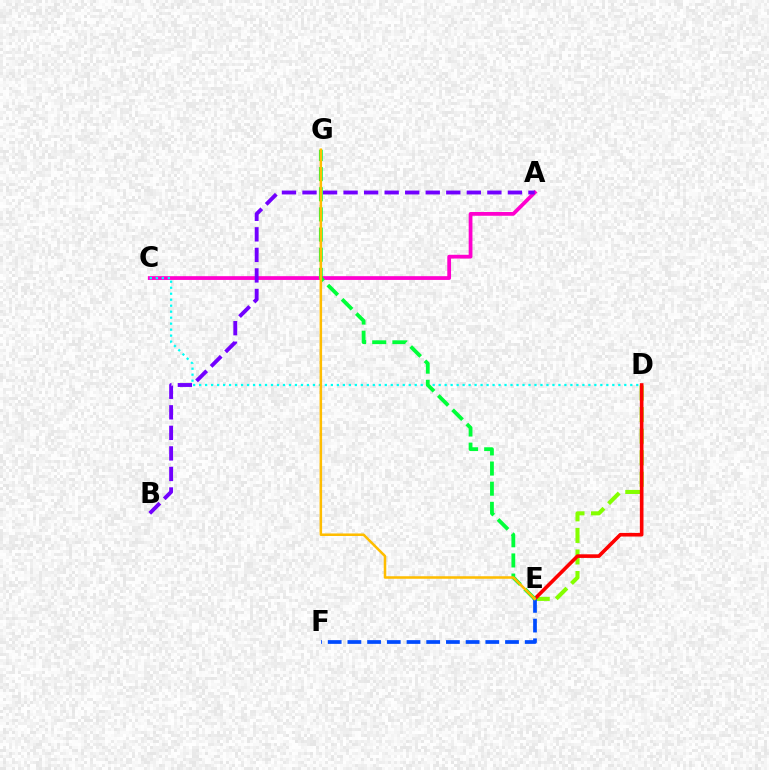{('A', 'C'): [{'color': '#ff00cf', 'line_style': 'solid', 'thickness': 2.7}], ('D', 'E'): [{'color': '#84ff00', 'line_style': 'dashed', 'thickness': 2.93}, {'color': '#ff0000', 'line_style': 'solid', 'thickness': 2.61}], ('C', 'D'): [{'color': '#00fff6', 'line_style': 'dotted', 'thickness': 1.63}], ('A', 'B'): [{'color': '#7200ff', 'line_style': 'dashed', 'thickness': 2.79}], ('E', 'F'): [{'color': '#004bff', 'line_style': 'dashed', 'thickness': 2.68}], ('E', 'G'): [{'color': '#00ff39', 'line_style': 'dashed', 'thickness': 2.74}, {'color': '#ffbd00', 'line_style': 'solid', 'thickness': 1.82}]}